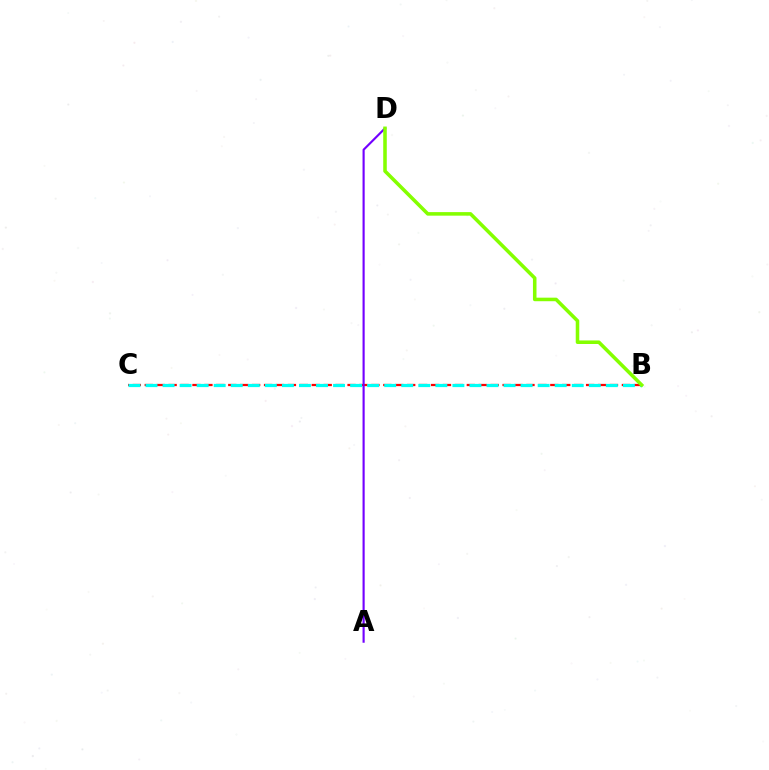{('B', 'C'): [{'color': '#ff0000', 'line_style': 'dashed', 'thickness': 1.62}, {'color': '#00fff6', 'line_style': 'dashed', 'thickness': 2.32}], ('A', 'D'): [{'color': '#7200ff', 'line_style': 'solid', 'thickness': 1.54}], ('B', 'D'): [{'color': '#84ff00', 'line_style': 'solid', 'thickness': 2.56}]}